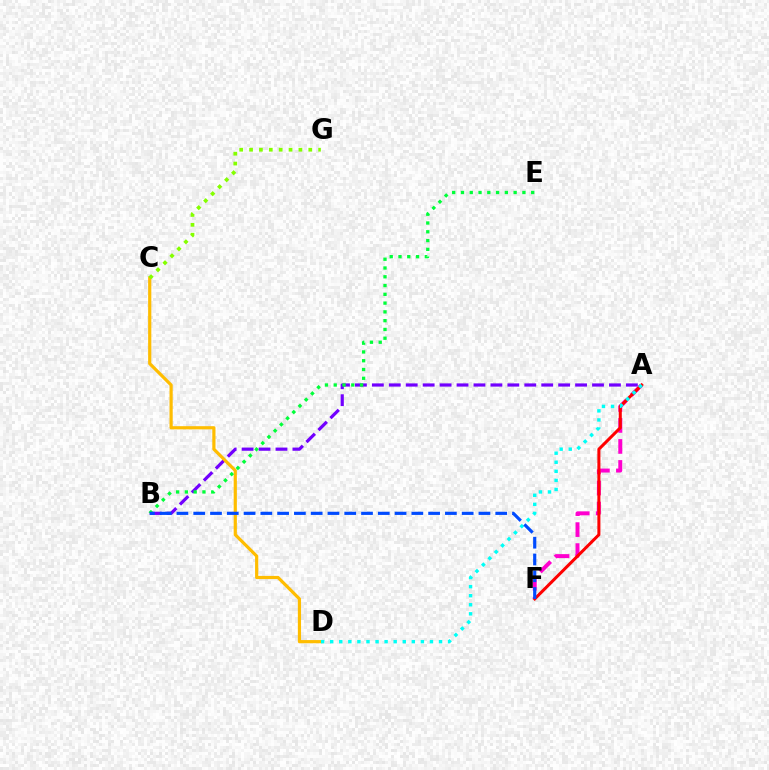{('A', 'B'): [{'color': '#7200ff', 'line_style': 'dashed', 'thickness': 2.3}], ('A', 'F'): [{'color': '#ff00cf', 'line_style': 'dashed', 'thickness': 2.85}, {'color': '#ff0000', 'line_style': 'solid', 'thickness': 2.19}], ('C', 'D'): [{'color': '#ffbd00', 'line_style': 'solid', 'thickness': 2.3}], ('B', 'E'): [{'color': '#00ff39', 'line_style': 'dotted', 'thickness': 2.38}], ('A', 'D'): [{'color': '#00fff6', 'line_style': 'dotted', 'thickness': 2.46}], ('B', 'F'): [{'color': '#004bff', 'line_style': 'dashed', 'thickness': 2.28}], ('C', 'G'): [{'color': '#84ff00', 'line_style': 'dotted', 'thickness': 2.68}]}